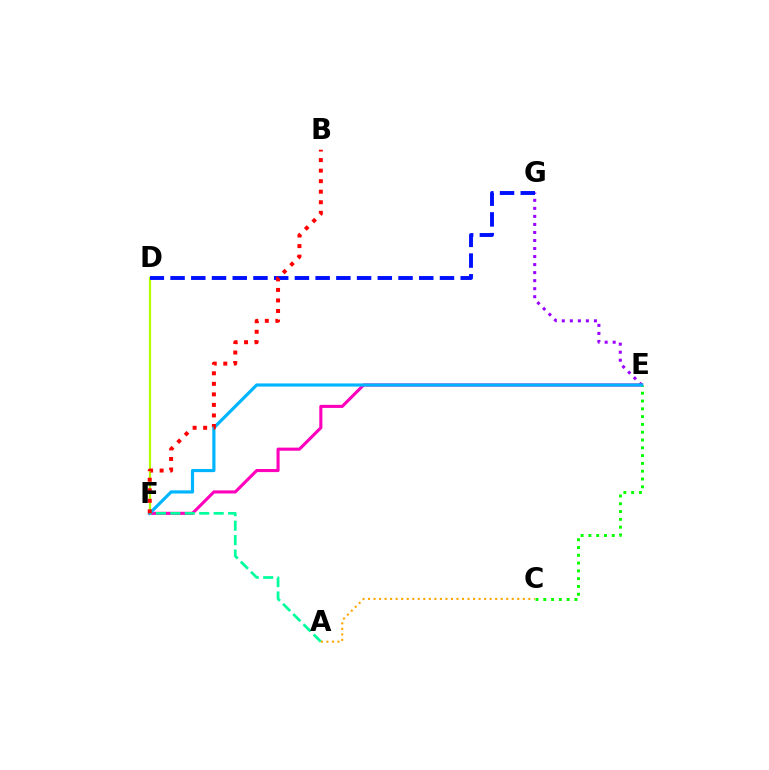{('D', 'F'): [{'color': '#b3ff00', 'line_style': 'solid', 'thickness': 1.6}], ('E', 'G'): [{'color': '#9b00ff', 'line_style': 'dotted', 'thickness': 2.18}], ('E', 'F'): [{'color': '#ff00bd', 'line_style': 'solid', 'thickness': 2.22}, {'color': '#00b5ff', 'line_style': 'solid', 'thickness': 2.28}], ('C', 'E'): [{'color': '#08ff00', 'line_style': 'dotted', 'thickness': 2.12}], ('A', 'F'): [{'color': '#00ff9d', 'line_style': 'dashed', 'thickness': 1.96}], ('D', 'G'): [{'color': '#0010ff', 'line_style': 'dashed', 'thickness': 2.82}], ('A', 'C'): [{'color': '#ffa500', 'line_style': 'dotted', 'thickness': 1.5}], ('B', 'F'): [{'color': '#ff0000', 'line_style': 'dotted', 'thickness': 2.86}]}